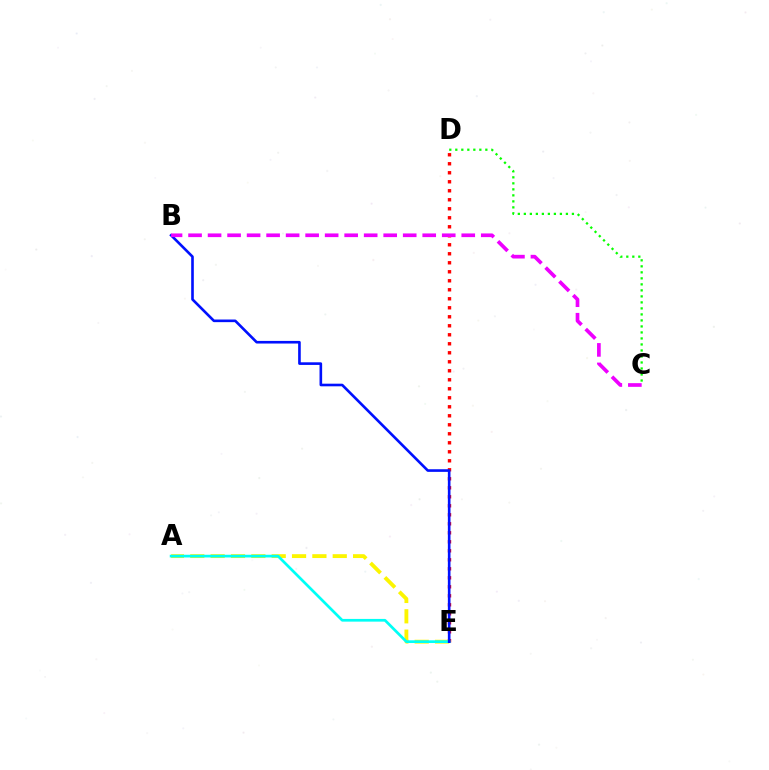{('D', 'E'): [{'color': '#ff0000', 'line_style': 'dotted', 'thickness': 2.45}], ('A', 'E'): [{'color': '#fcf500', 'line_style': 'dashed', 'thickness': 2.76}, {'color': '#00fff6', 'line_style': 'solid', 'thickness': 1.95}], ('B', 'E'): [{'color': '#0010ff', 'line_style': 'solid', 'thickness': 1.89}], ('C', 'D'): [{'color': '#08ff00', 'line_style': 'dotted', 'thickness': 1.63}], ('B', 'C'): [{'color': '#ee00ff', 'line_style': 'dashed', 'thickness': 2.65}]}